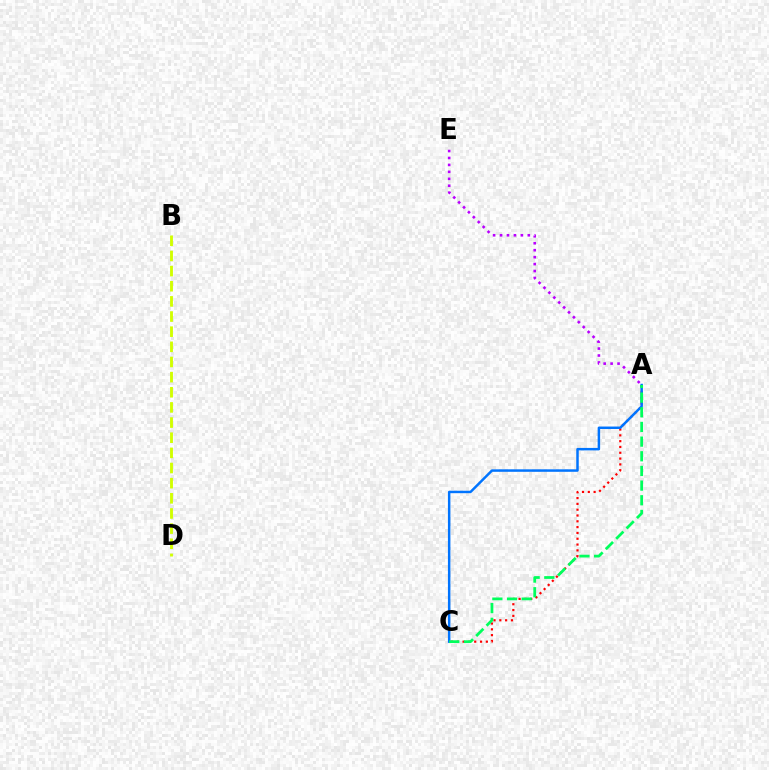{('A', 'C'): [{'color': '#ff0000', 'line_style': 'dotted', 'thickness': 1.58}, {'color': '#0074ff', 'line_style': 'solid', 'thickness': 1.79}, {'color': '#00ff5c', 'line_style': 'dashed', 'thickness': 1.99}], ('A', 'E'): [{'color': '#b900ff', 'line_style': 'dotted', 'thickness': 1.89}], ('B', 'D'): [{'color': '#d1ff00', 'line_style': 'dashed', 'thickness': 2.06}]}